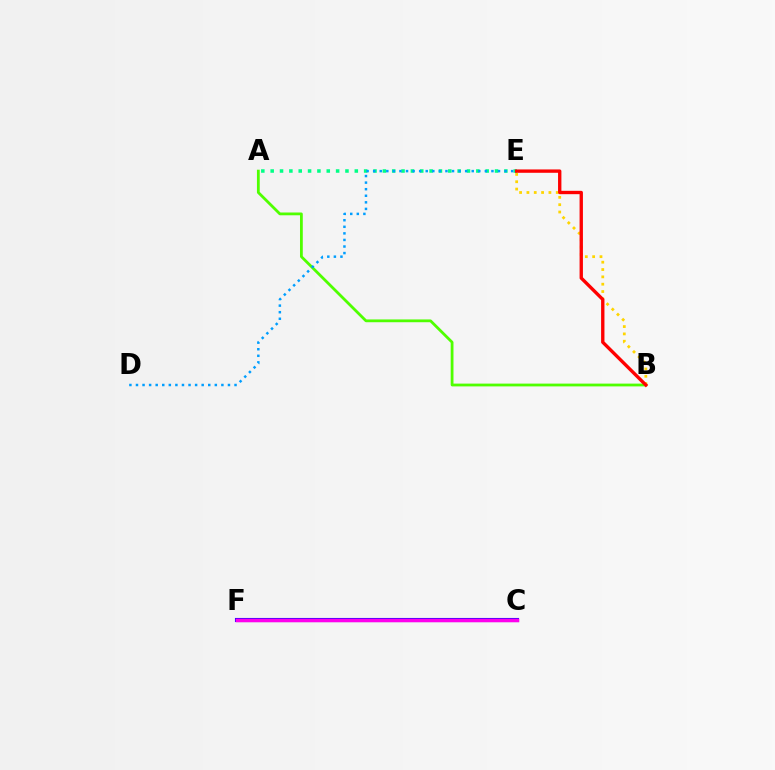{('A', 'B'): [{'color': '#4fff00', 'line_style': 'solid', 'thickness': 2.01}], ('C', 'F'): [{'color': '#3700ff', 'line_style': 'solid', 'thickness': 2.95}, {'color': '#ff00ed', 'line_style': 'solid', 'thickness': 2.49}], ('B', 'E'): [{'color': '#ffd500', 'line_style': 'dotted', 'thickness': 1.99}, {'color': '#ff0000', 'line_style': 'solid', 'thickness': 2.41}], ('A', 'E'): [{'color': '#00ff86', 'line_style': 'dotted', 'thickness': 2.54}], ('D', 'E'): [{'color': '#009eff', 'line_style': 'dotted', 'thickness': 1.79}]}